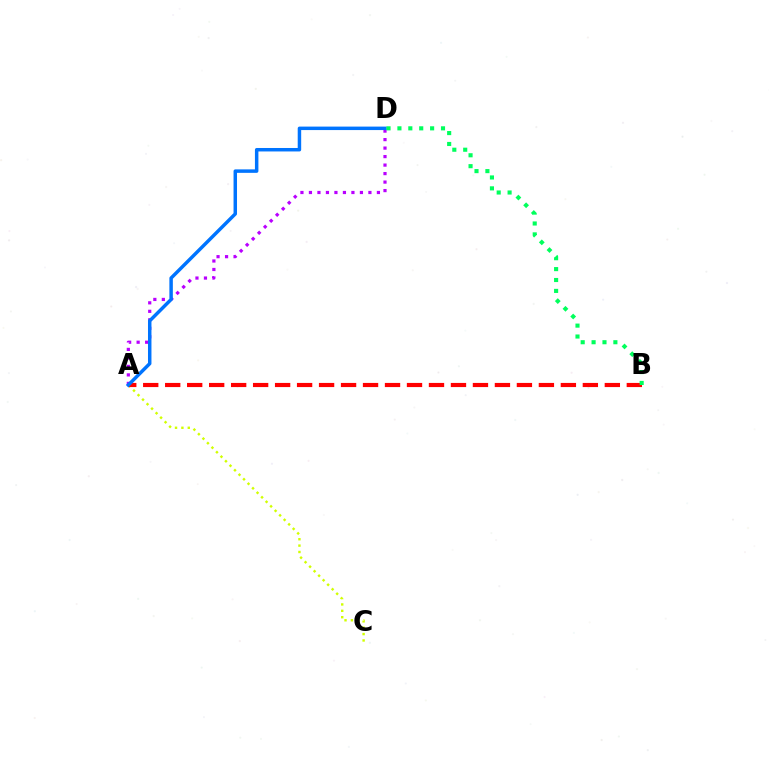{('A', 'C'): [{'color': '#d1ff00', 'line_style': 'dotted', 'thickness': 1.73}], ('A', 'D'): [{'color': '#b900ff', 'line_style': 'dotted', 'thickness': 2.31}, {'color': '#0074ff', 'line_style': 'solid', 'thickness': 2.5}], ('A', 'B'): [{'color': '#ff0000', 'line_style': 'dashed', 'thickness': 2.99}], ('B', 'D'): [{'color': '#00ff5c', 'line_style': 'dotted', 'thickness': 2.96}]}